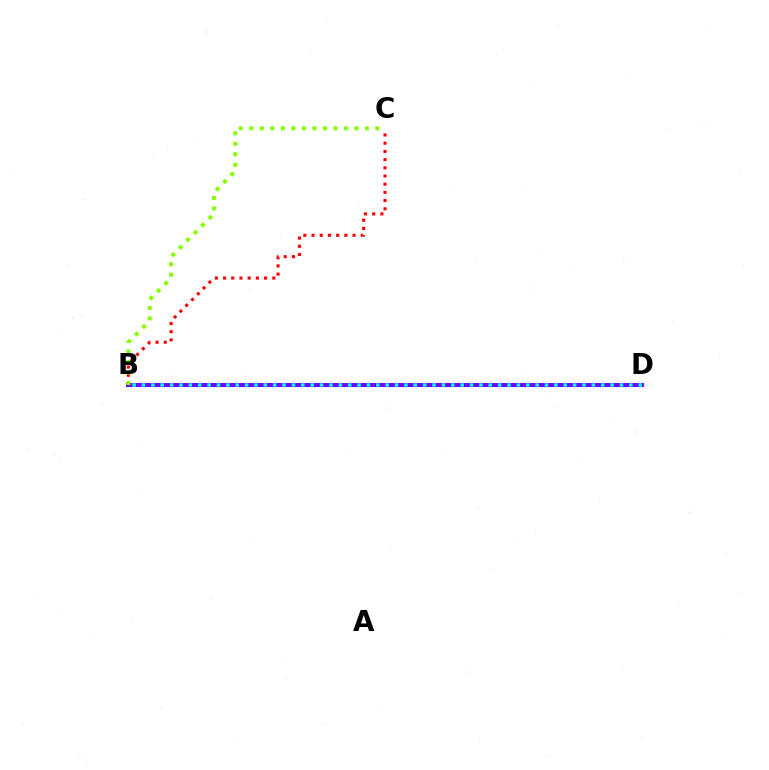{('B', 'D'): [{'color': '#7200ff', 'line_style': 'solid', 'thickness': 2.91}, {'color': '#00fff6', 'line_style': 'dotted', 'thickness': 2.55}], ('B', 'C'): [{'color': '#ff0000', 'line_style': 'dotted', 'thickness': 2.23}, {'color': '#84ff00', 'line_style': 'dotted', 'thickness': 2.85}]}